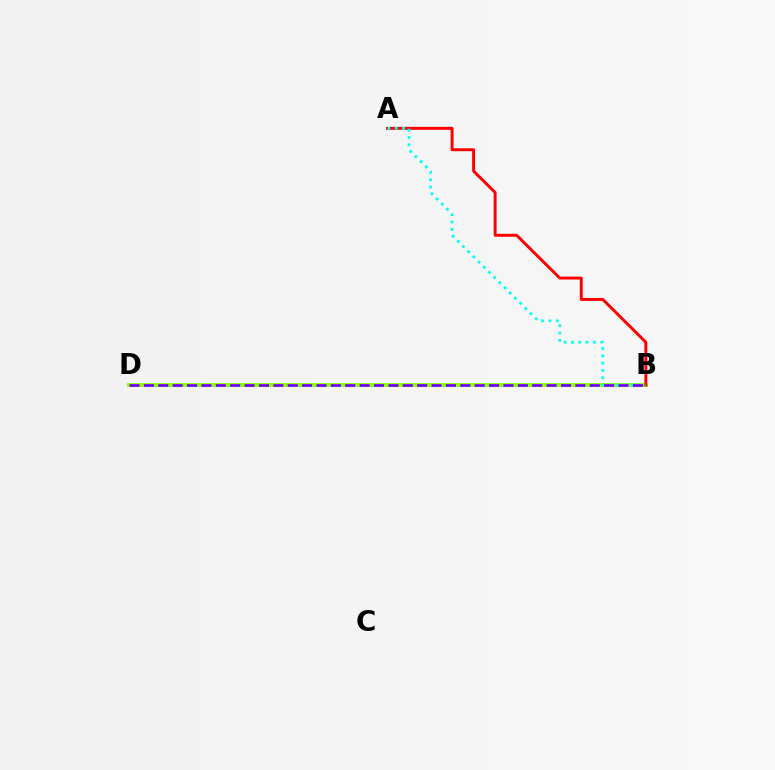{('B', 'D'): [{'color': '#84ff00', 'line_style': 'solid', 'thickness': 2.76}, {'color': '#7200ff', 'line_style': 'dashed', 'thickness': 1.95}], ('A', 'B'): [{'color': '#ff0000', 'line_style': 'solid', 'thickness': 2.11}, {'color': '#00fff6', 'line_style': 'dotted', 'thickness': 1.99}]}